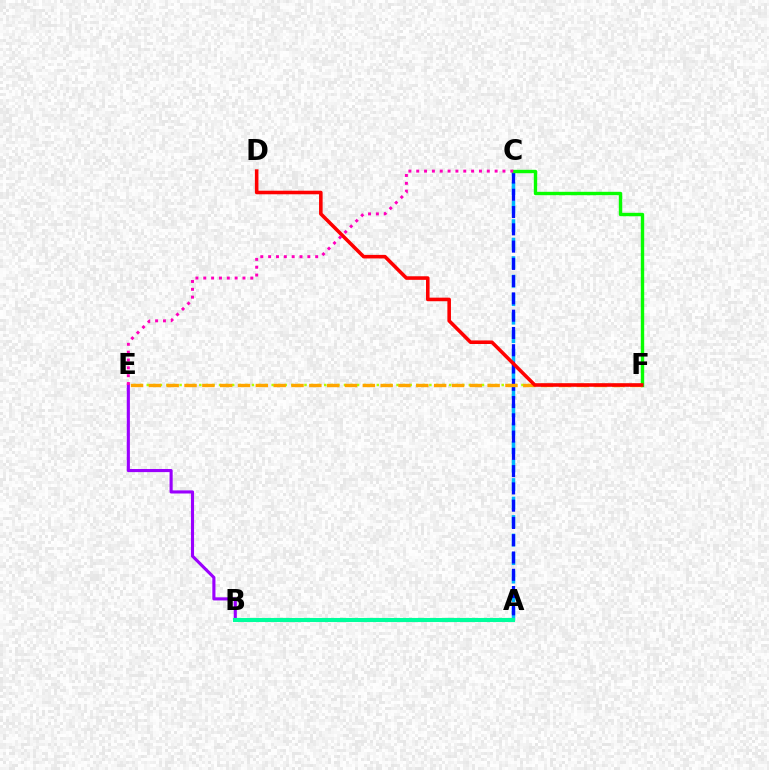{('E', 'F'): [{'color': '#b3ff00', 'line_style': 'dotted', 'thickness': 1.79}, {'color': '#ffa500', 'line_style': 'dashed', 'thickness': 2.42}], ('B', 'E'): [{'color': '#9b00ff', 'line_style': 'solid', 'thickness': 2.24}], ('A', 'C'): [{'color': '#00b5ff', 'line_style': 'dashed', 'thickness': 2.51}, {'color': '#0010ff', 'line_style': 'dashed', 'thickness': 2.35}], ('C', 'F'): [{'color': '#08ff00', 'line_style': 'solid', 'thickness': 2.44}], ('D', 'F'): [{'color': '#ff0000', 'line_style': 'solid', 'thickness': 2.57}], ('C', 'E'): [{'color': '#ff00bd', 'line_style': 'dotted', 'thickness': 2.13}], ('A', 'B'): [{'color': '#00ff9d', 'line_style': 'solid', 'thickness': 2.94}]}